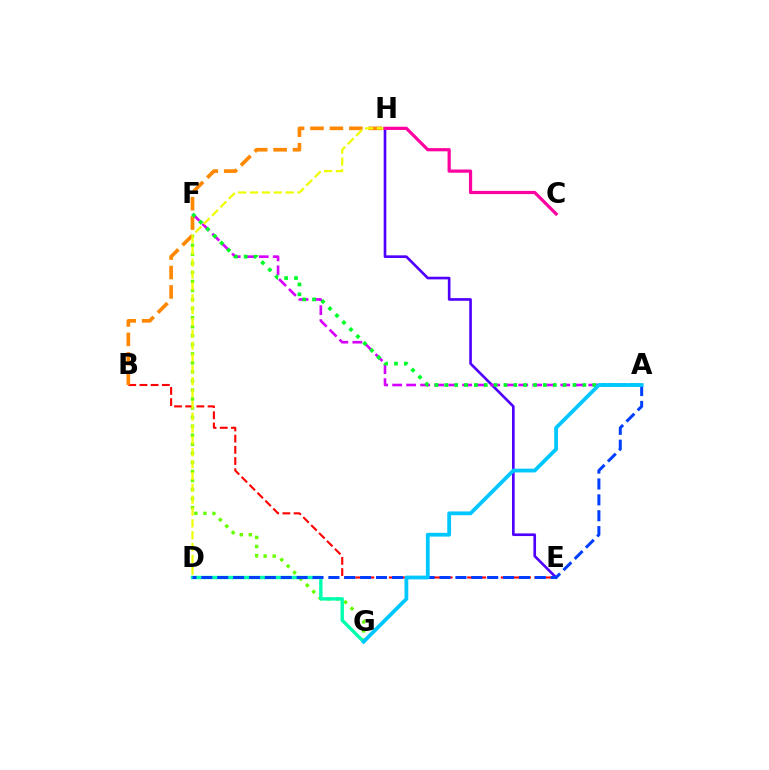{('F', 'G'): [{'color': '#66ff00', 'line_style': 'dotted', 'thickness': 2.46}], ('E', 'H'): [{'color': '#4f00ff', 'line_style': 'solid', 'thickness': 1.91}], ('D', 'G'): [{'color': '#00ffaf', 'line_style': 'solid', 'thickness': 2.44}], ('B', 'E'): [{'color': '#ff0000', 'line_style': 'dashed', 'thickness': 1.52}], ('A', 'F'): [{'color': '#d600ff', 'line_style': 'dashed', 'thickness': 1.9}, {'color': '#00ff27', 'line_style': 'dotted', 'thickness': 2.68}], ('B', 'H'): [{'color': '#ff8800', 'line_style': 'dashed', 'thickness': 2.64}], ('D', 'H'): [{'color': '#eeff00', 'line_style': 'dashed', 'thickness': 1.61}], ('C', 'H'): [{'color': '#ff00a0', 'line_style': 'solid', 'thickness': 2.31}], ('A', 'D'): [{'color': '#003fff', 'line_style': 'dashed', 'thickness': 2.16}], ('A', 'G'): [{'color': '#00c7ff', 'line_style': 'solid', 'thickness': 2.72}]}